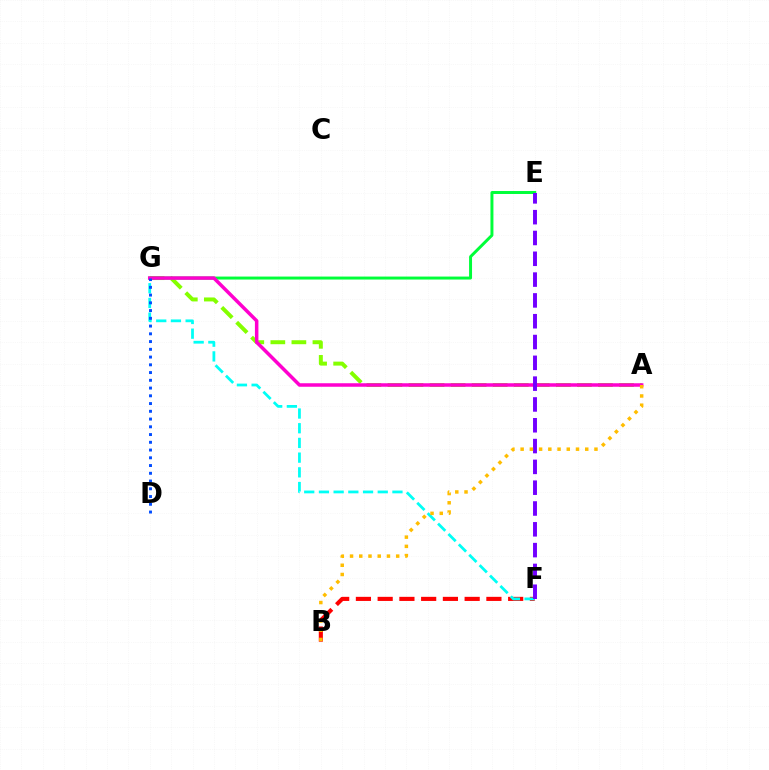{('B', 'F'): [{'color': '#ff0000', 'line_style': 'dashed', 'thickness': 2.95}], ('A', 'G'): [{'color': '#84ff00', 'line_style': 'dashed', 'thickness': 2.86}, {'color': '#ff00cf', 'line_style': 'solid', 'thickness': 2.52}], ('E', 'G'): [{'color': '#00ff39', 'line_style': 'solid', 'thickness': 2.14}], ('F', 'G'): [{'color': '#00fff6', 'line_style': 'dashed', 'thickness': 2.0}], ('E', 'F'): [{'color': '#7200ff', 'line_style': 'dashed', 'thickness': 2.83}], ('D', 'G'): [{'color': '#004bff', 'line_style': 'dotted', 'thickness': 2.11}], ('A', 'B'): [{'color': '#ffbd00', 'line_style': 'dotted', 'thickness': 2.51}]}